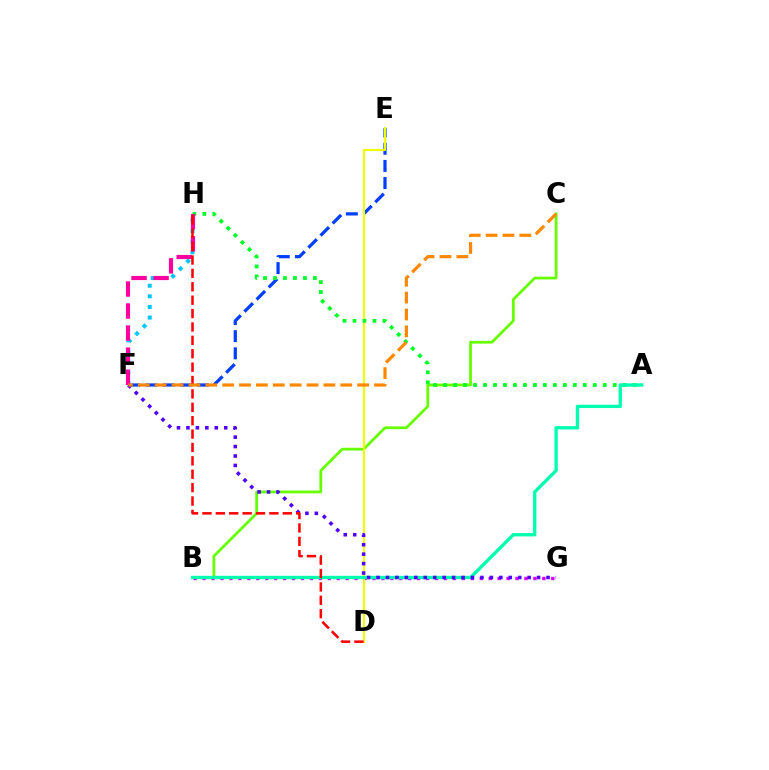{('B', 'G'): [{'color': '#d600ff', 'line_style': 'dotted', 'thickness': 2.43}], ('E', 'F'): [{'color': '#003fff', 'line_style': 'dashed', 'thickness': 2.33}], ('B', 'C'): [{'color': '#66ff00', 'line_style': 'solid', 'thickness': 1.99}], ('D', 'E'): [{'color': '#eeff00', 'line_style': 'solid', 'thickness': 1.54}], ('F', 'H'): [{'color': '#00c7ff', 'line_style': 'dotted', 'thickness': 2.88}, {'color': '#ff00a0', 'line_style': 'dashed', 'thickness': 3.0}], ('A', 'H'): [{'color': '#00ff27', 'line_style': 'dotted', 'thickness': 2.71}], ('A', 'B'): [{'color': '#00ffaf', 'line_style': 'solid', 'thickness': 2.4}], ('F', 'G'): [{'color': '#4f00ff', 'line_style': 'dotted', 'thickness': 2.57}], ('D', 'H'): [{'color': '#ff0000', 'line_style': 'dashed', 'thickness': 1.82}], ('C', 'F'): [{'color': '#ff8800', 'line_style': 'dashed', 'thickness': 2.29}]}